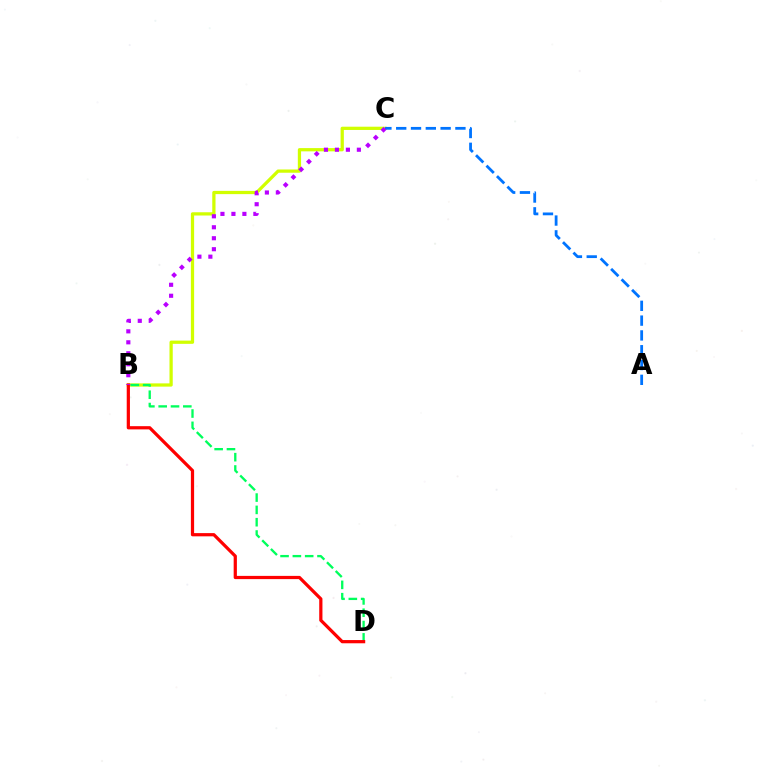{('B', 'C'): [{'color': '#d1ff00', 'line_style': 'solid', 'thickness': 2.34}, {'color': '#b900ff', 'line_style': 'dotted', 'thickness': 2.98}], ('A', 'C'): [{'color': '#0074ff', 'line_style': 'dashed', 'thickness': 2.01}], ('B', 'D'): [{'color': '#00ff5c', 'line_style': 'dashed', 'thickness': 1.67}, {'color': '#ff0000', 'line_style': 'solid', 'thickness': 2.32}]}